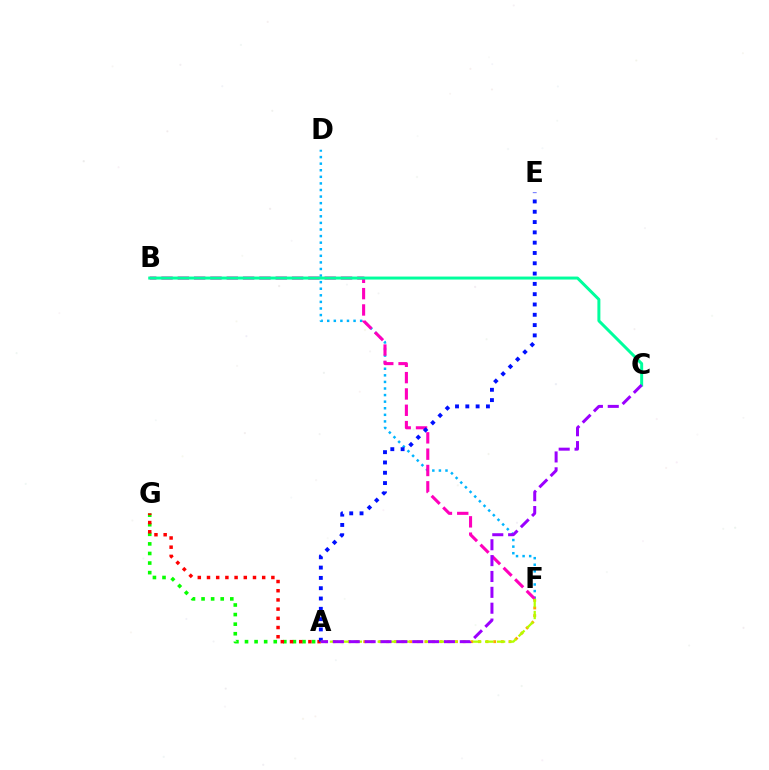{('D', 'F'): [{'color': '#00b5ff', 'line_style': 'dotted', 'thickness': 1.79}], ('B', 'F'): [{'color': '#ff00bd', 'line_style': 'dashed', 'thickness': 2.22}], ('A', 'F'): [{'color': '#ffa500', 'line_style': 'dotted', 'thickness': 2.08}, {'color': '#b3ff00', 'line_style': 'dashed', 'thickness': 1.62}], ('B', 'C'): [{'color': '#00ff9d', 'line_style': 'solid', 'thickness': 2.15}], ('A', 'G'): [{'color': '#08ff00', 'line_style': 'dotted', 'thickness': 2.6}, {'color': '#ff0000', 'line_style': 'dotted', 'thickness': 2.5}], ('A', 'E'): [{'color': '#0010ff', 'line_style': 'dotted', 'thickness': 2.8}], ('A', 'C'): [{'color': '#9b00ff', 'line_style': 'dashed', 'thickness': 2.16}]}